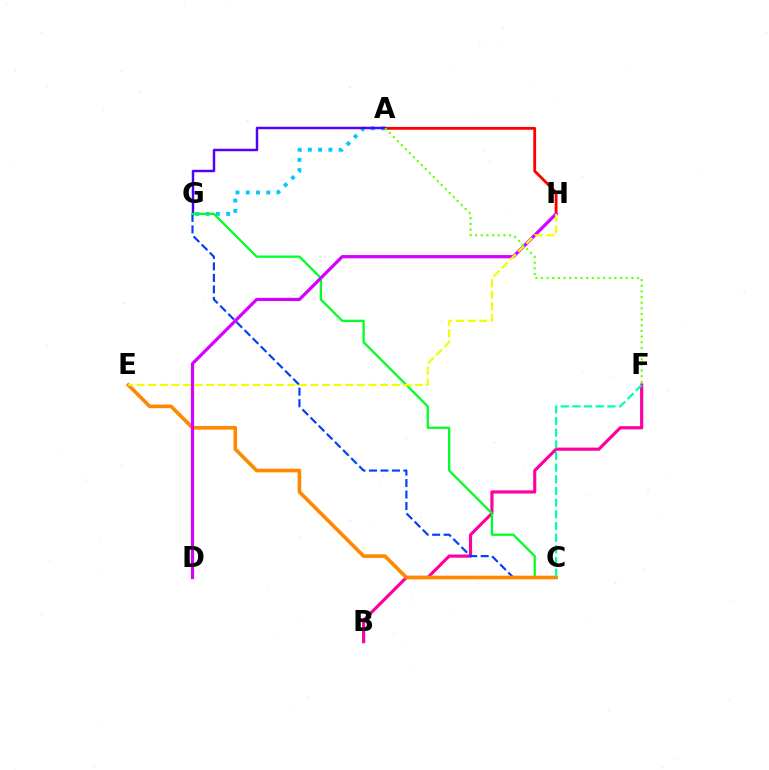{('A', 'H'): [{'color': '#ff0000', 'line_style': 'solid', 'thickness': 2.02}], ('A', 'G'): [{'color': '#00c7ff', 'line_style': 'dotted', 'thickness': 2.79}, {'color': '#4f00ff', 'line_style': 'solid', 'thickness': 1.77}], ('B', 'F'): [{'color': '#ff00a0', 'line_style': 'solid', 'thickness': 2.28}], ('C', 'G'): [{'color': '#003fff', 'line_style': 'dashed', 'thickness': 1.56}, {'color': '#00ff27', 'line_style': 'solid', 'thickness': 1.64}], ('C', 'E'): [{'color': '#ff8800', 'line_style': 'solid', 'thickness': 2.62}], ('C', 'F'): [{'color': '#00ffaf', 'line_style': 'dashed', 'thickness': 1.58}], ('D', 'H'): [{'color': '#d600ff', 'line_style': 'solid', 'thickness': 2.31}], ('E', 'H'): [{'color': '#eeff00', 'line_style': 'dashed', 'thickness': 1.58}], ('A', 'F'): [{'color': '#66ff00', 'line_style': 'dotted', 'thickness': 1.54}]}